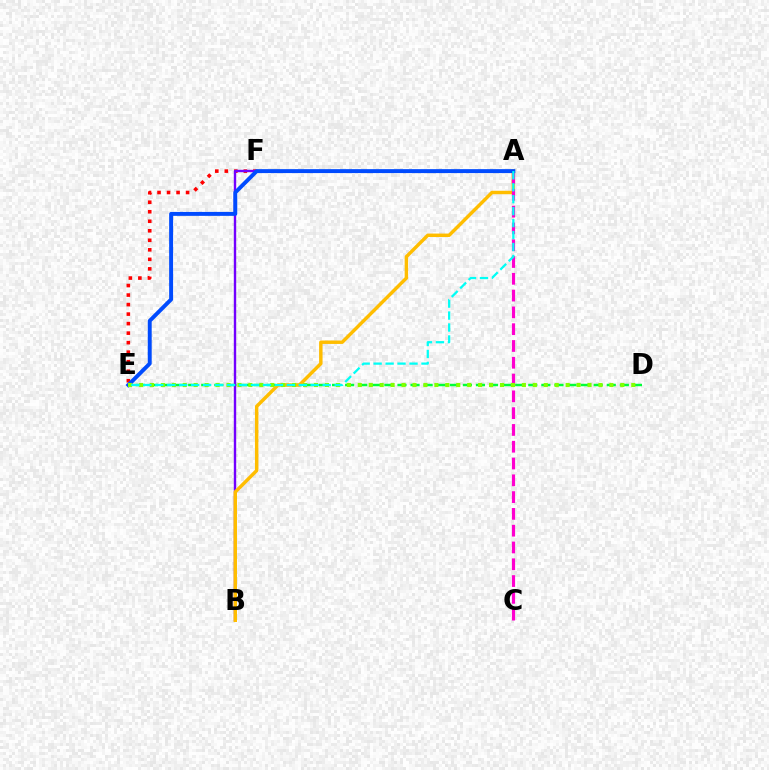{('D', 'E'): [{'color': '#00ff39', 'line_style': 'dashed', 'thickness': 1.78}, {'color': '#84ff00', 'line_style': 'dotted', 'thickness': 2.97}], ('E', 'F'): [{'color': '#ff0000', 'line_style': 'dotted', 'thickness': 2.59}], ('B', 'F'): [{'color': '#7200ff', 'line_style': 'solid', 'thickness': 1.72}], ('A', 'B'): [{'color': '#ffbd00', 'line_style': 'solid', 'thickness': 2.48}], ('A', 'C'): [{'color': '#ff00cf', 'line_style': 'dashed', 'thickness': 2.28}], ('A', 'E'): [{'color': '#004bff', 'line_style': 'solid', 'thickness': 2.84}, {'color': '#00fff6', 'line_style': 'dashed', 'thickness': 1.62}]}